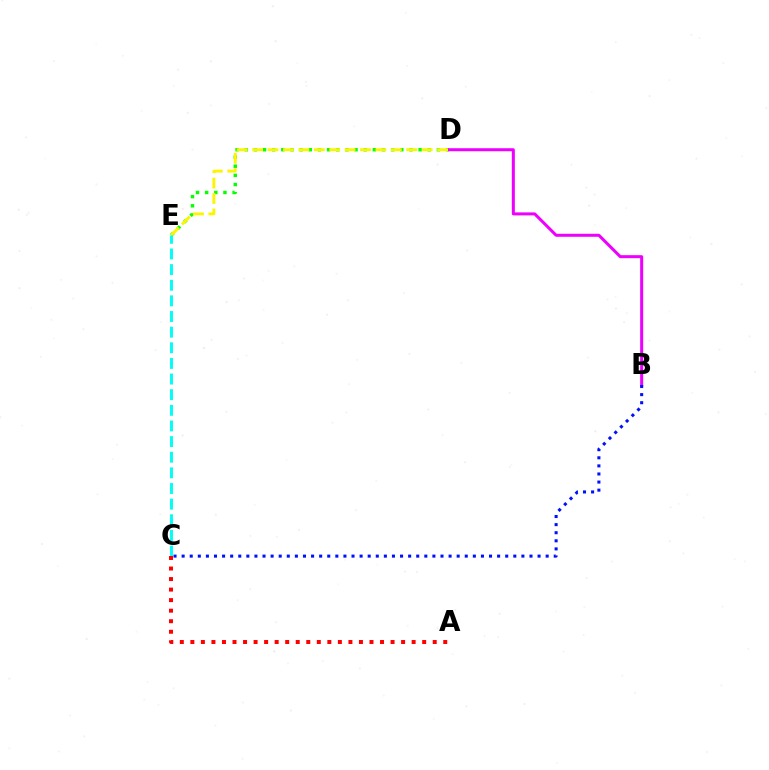{('D', 'E'): [{'color': '#08ff00', 'line_style': 'dotted', 'thickness': 2.49}, {'color': '#fcf500', 'line_style': 'dashed', 'thickness': 2.09}], ('B', 'D'): [{'color': '#ee00ff', 'line_style': 'solid', 'thickness': 2.17}], ('C', 'E'): [{'color': '#00fff6', 'line_style': 'dashed', 'thickness': 2.12}], ('B', 'C'): [{'color': '#0010ff', 'line_style': 'dotted', 'thickness': 2.2}], ('A', 'C'): [{'color': '#ff0000', 'line_style': 'dotted', 'thickness': 2.86}]}